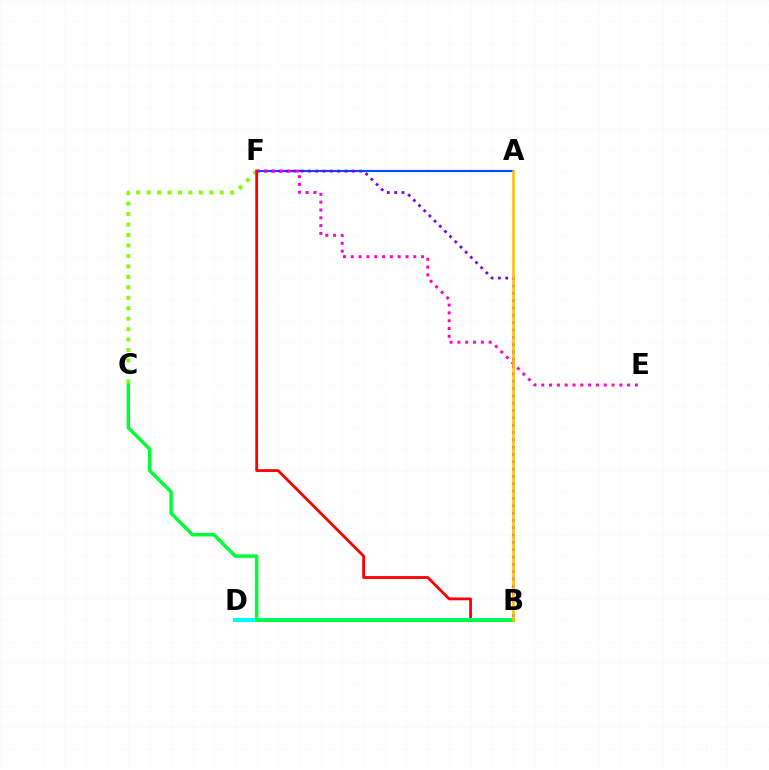{('C', 'F'): [{'color': '#84ff00', 'line_style': 'dotted', 'thickness': 2.84}], ('A', 'F'): [{'color': '#004bff', 'line_style': 'solid', 'thickness': 1.53}], ('B', 'F'): [{'color': '#7200ff', 'line_style': 'dotted', 'thickness': 1.99}, {'color': '#ff0000', 'line_style': 'solid', 'thickness': 2.02}], ('E', 'F'): [{'color': '#ff00cf', 'line_style': 'dotted', 'thickness': 2.12}], ('B', 'D'): [{'color': '#00fff6', 'line_style': 'solid', 'thickness': 2.9}], ('B', 'C'): [{'color': '#00ff39', 'line_style': 'solid', 'thickness': 2.53}], ('A', 'B'): [{'color': '#ffbd00', 'line_style': 'solid', 'thickness': 1.83}]}